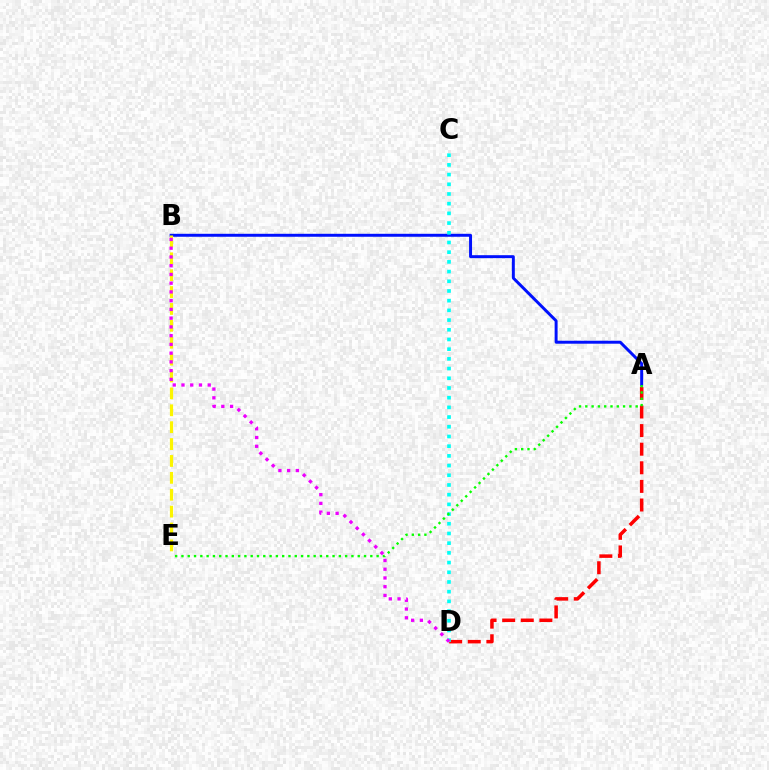{('A', 'B'): [{'color': '#0010ff', 'line_style': 'solid', 'thickness': 2.13}], ('A', 'D'): [{'color': '#ff0000', 'line_style': 'dashed', 'thickness': 2.53}], ('C', 'D'): [{'color': '#00fff6', 'line_style': 'dotted', 'thickness': 2.64}], ('B', 'E'): [{'color': '#fcf500', 'line_style': 'dashed', 'thickness': 2.29}], ('B', 'D'): [{'color': '#ee00ff', 'line_style': 'dotted', 'thickness': 2.38}], ('A', 'E'): [{'color': '#08ff00', 'line_style': 'dotted', 'thickness': 1.71}]}